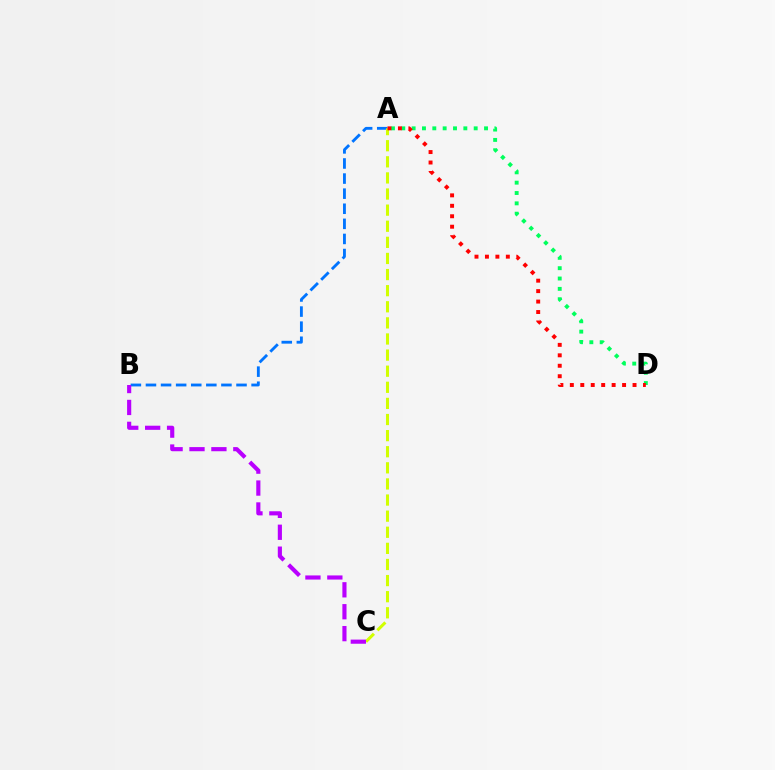{('A', 'D'): [{'color': '#00ff5c', 'line_style': 'dotted', 'thickness': 2.81}, {'color': '#ff0000', 'line_style': 'dotted', 'thickness': 2.84}], ('A', 'B'): [{'color': '#0074ff', 'line_style': 'dashed', 'thickness': 2.05}], ('A', 'C'): [{'color': '#d1ff00', 'line_style': 'dashed', 'thickness': 2.19}], ('B', 'C'): [{'color': '#b900ff', 'line_style': 'dashed', 'thickness': 2.98}]}